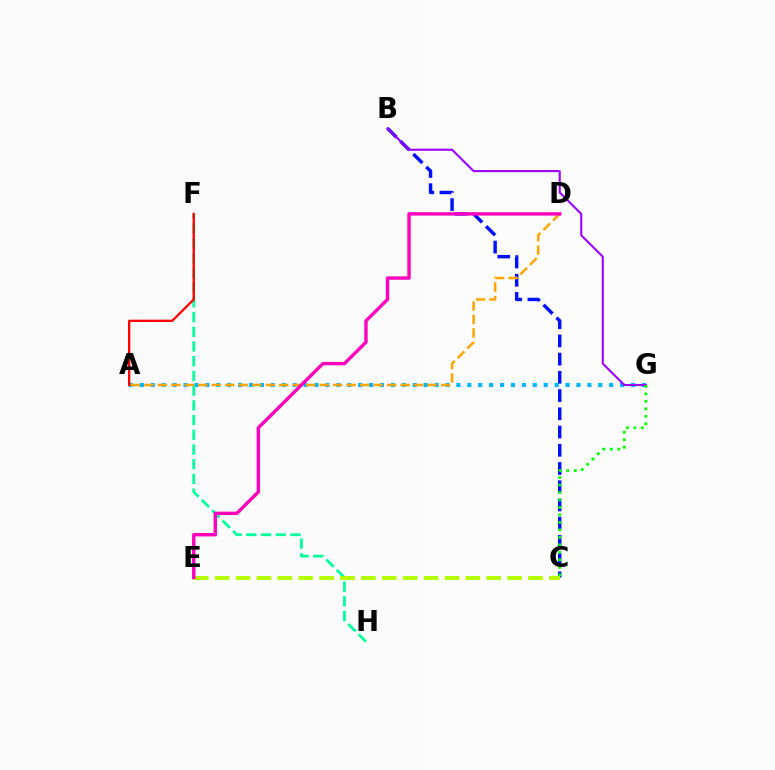{('B', 'C'): [{'color': '#0010ff', 'line_style': 'dashed', 'thickness': 2.48}], ('A', 'G'): [{'color': '#00b5ff', 'line_style': 'dotted', 'thickness': 2.97}], ('F', 'H'): [{'color': '#00ff9d', 'line_style': 'dashed', 'thickness': 2.0}], ('C', 'E'): [{'color': '#b3ff00', 'line_style': 'dashed', 'thickness': 2.84}], ('B', 'G'): [{'color': '#9b00ff', 'line_style': 'solid', 'thickness': 1.5}], ('A', 'D'): [{'color': '#ffa500', 'line_style': 'dashed', 'thickness': 1.83}], ('C', 'G'): [{'color': '#08ff00', 'line_style': 'dotted', 'thickness': 2.03}], ('A', 'F'): [{'color': '#ff0000', 'line_style': 'solid', 'thickness': 1.67}], ('D', 'E'): [{'color': '#ff00bd', 'line_style': 'solid', 'thickness': 2.44}]}